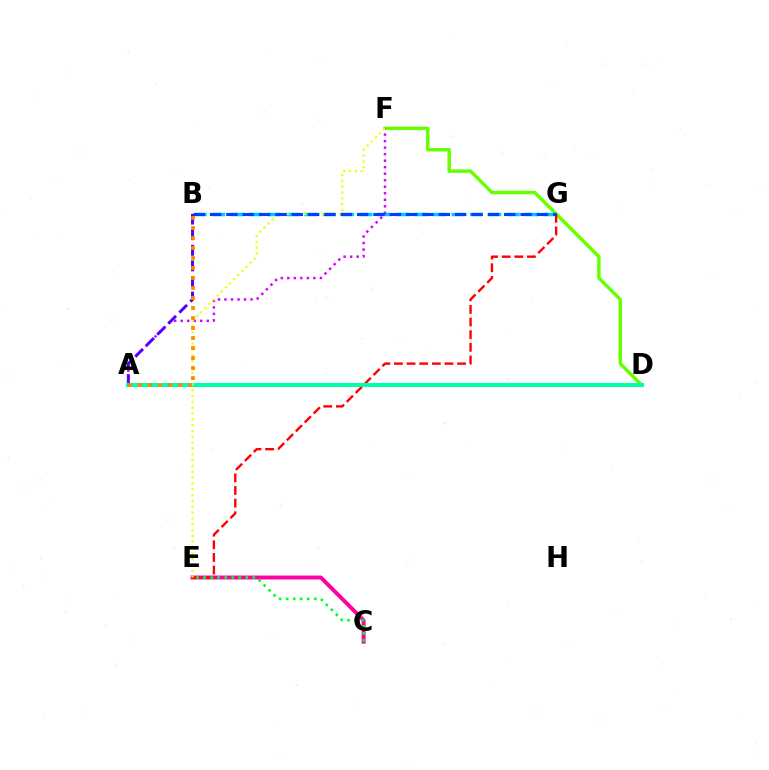{('D', 'F'): [{'color': '#66ff00', 'line_style': 'solid', 'thickness': 2.48}], ('B', 'G'): [{'color': '#00c7ff', 'line_style': 'dashed', 'thickness': 2.5}, {'color': '#003fff', 'line_style': 'dashed', 'thickness': 2.22}], ('C', 'E'): [{'color': '#ff00a0', 'line_style': 'solid', 'thickness': 2.84}, {'color': '#00ff27', 'line_style': 'dotted', 'thickness': 1.91}], ('A', 'F'): [{'color': '#d600ff', 'line_style': 'dotted', 'thickness': 1.77}], ('A', 'B'): [{'color': '#4f00ff', 'line_style': 'dashed', 'thickness': 2.12}, {'color': '#ff8800', 'line_style': 'dotted', 'thickness': 2.72}], ('E', 'G'): [{'color': '#ff0000', 'line_style': 'dashed', 'thickness': 1.72}], ('A', 'D'): [{'color': '#00ffaf', 'line_style': 'solid', 'thickness': 2.92}], ('E', 'F'): [{'color': '#eeff00', 'line_style': 'dotted', 'thickness': 1.58}]}